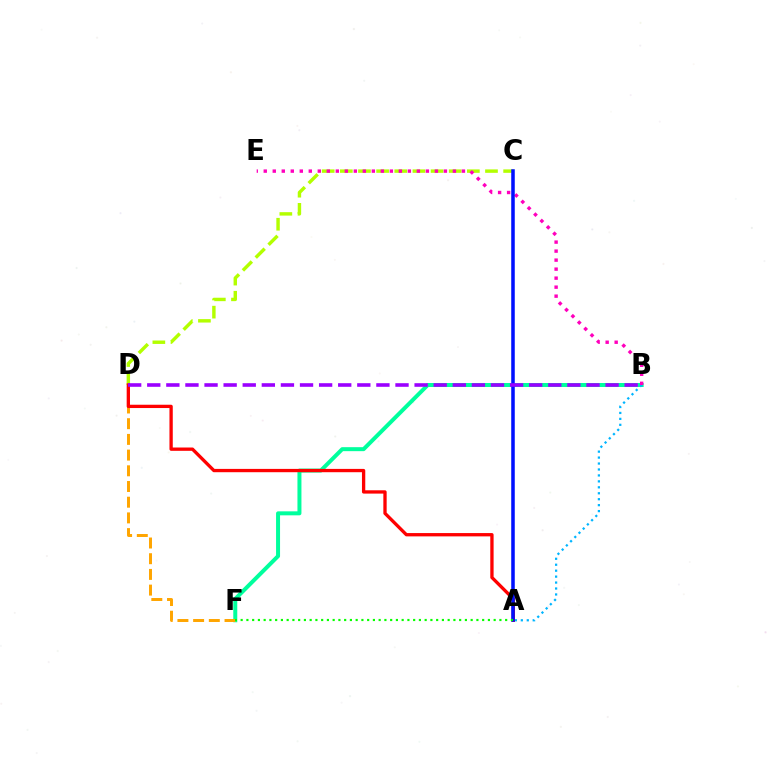{('C', 'D'): [{'color': '#b3ff00', 'line_style': 'dashed', 'thickness': 2.46}], ('B', 'F'): [{'color': '#00ff9d', 'line_style': 'solid', 'thickness': 2.87}], ('A', 'B'): [{'color': '#00b5ff', 'line_style': 'dotted', 'thickness': 1.62}], ('D', 'F'): [{'color': '#ffa500', 'line_style': 'dashed', 'thickness': 2.13}], ('A', 'D'): [{'color': '#ff0000', 'line_style': 'solid', 'thickness': 2.38}], ('B', 'E'): [{'color': '#ff00bd', 'line_style': 'dotted', 'thickness': 2.45}], ('A', 'C'): [{'color': '#0010ff', 'line_style': 'solid', 'thickness': 2.55}], ('B', 'D'): [{'color': '#9b00ff', 'line_style': 'dashed', 'thickness': 2.59}], ('A', 'F'): [{'color': '#08ff00', 'line_style': 'dotted', 'thickness': 1.56}]}